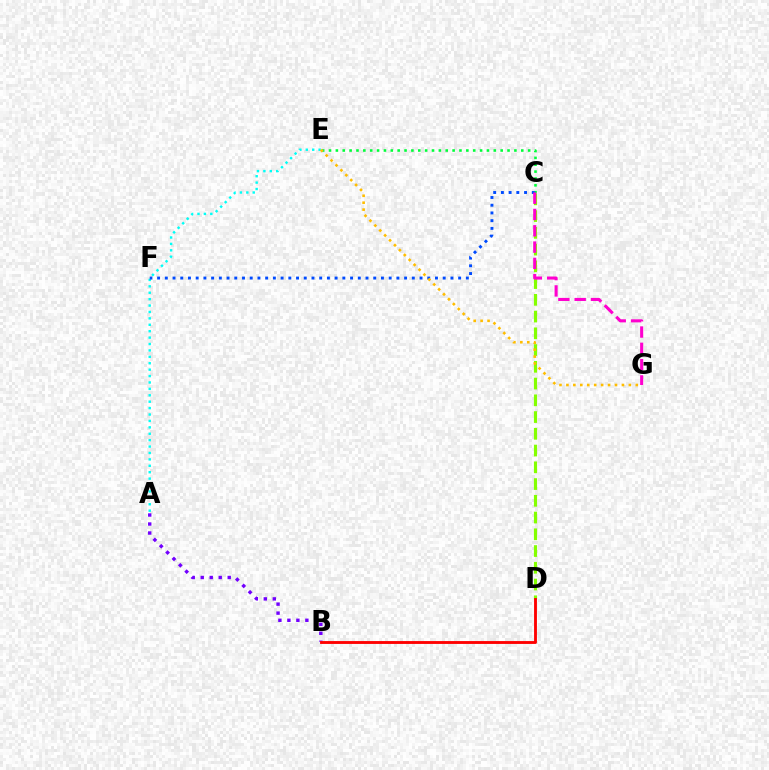{('A', 'B'): [{'color': '#7200ff', 'line_style': 'dotted', 'thickness': 2.44}], ('C', 'E'): [{'color': '#00ff39', 'line_style': 'dotted', 'thickness': 1.87}], ('C', 'D'): [{'color': '#84ff00', 'line_style': 'dashed', 'thickness': 2.28}], ('B', 'D'): [{'color': '#ff0000', 'line_style': 'solid', 'thickness': 2.06}], ('A', 'E'): [{'color': '#00fff6', 'line_style': 'dotted', 'thickness': 1.74}], ('C', 'F'): [{'color': '#004bff', 'line_style': 'dotted', 'thickness': 2.1}], ('E', 'G'): [{'color': '#ffbd00', 'line_style': 'dotted', 'thickness': 1.89}], ('C', 'G'): [{'color': '#ff00cf', 'line_style': 'dashed', 'thickness': 2.21}]}